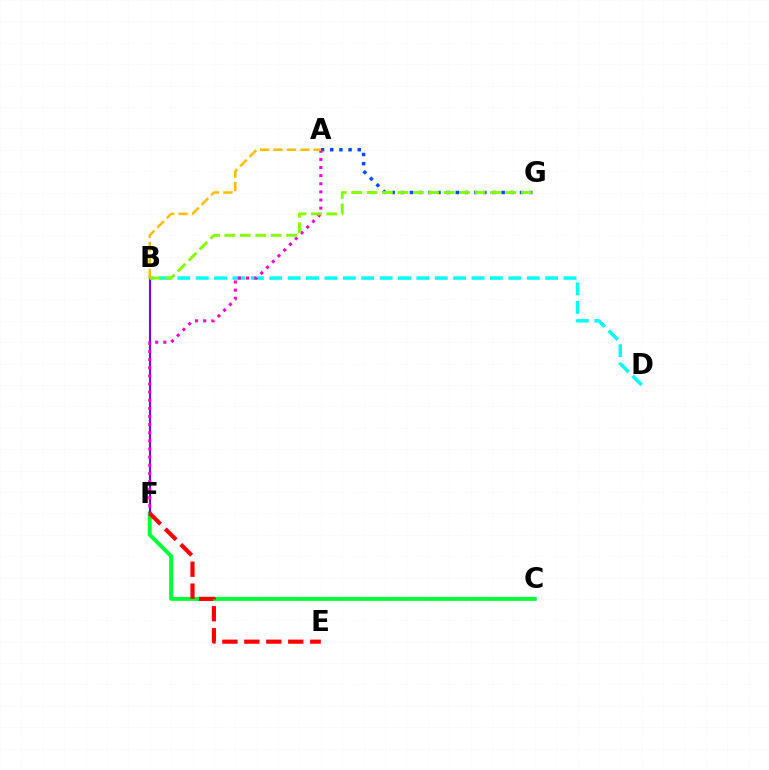{('A', 'G'): [{'color': '#004bff', 'line_style': 'dotted', 'thickness': 2.49}], ('C', 'F'): [{'color': '#00ff39', 'line_style': 'solid', 'thickness': 2.82}], ('B', 'F'): [{'color': '#7200ff', 'line_style': 'solid', 'thickness': 1.52}], ('B', 'D'): [{'color': '#00fff6', 'line_style': 'dashed', 'thickness': 2.5}], ('A', 'F'): [{'color': '#ff00cf', 'line_style': 'dotted', 'thickness': 2.21}], ('B', 'G'): [{'color': '#84ff00', 'line_style': 'dashed', 'thickness': 2.09}], ('A', 'B'): [{'color': '#ffbd00', 'line_style': 'dashed', 'thickness': 1.82}], ('E', 'F'): [{'color': '#ff0000', 'line_style': 'dashed', 'thickness': 2.98}]}